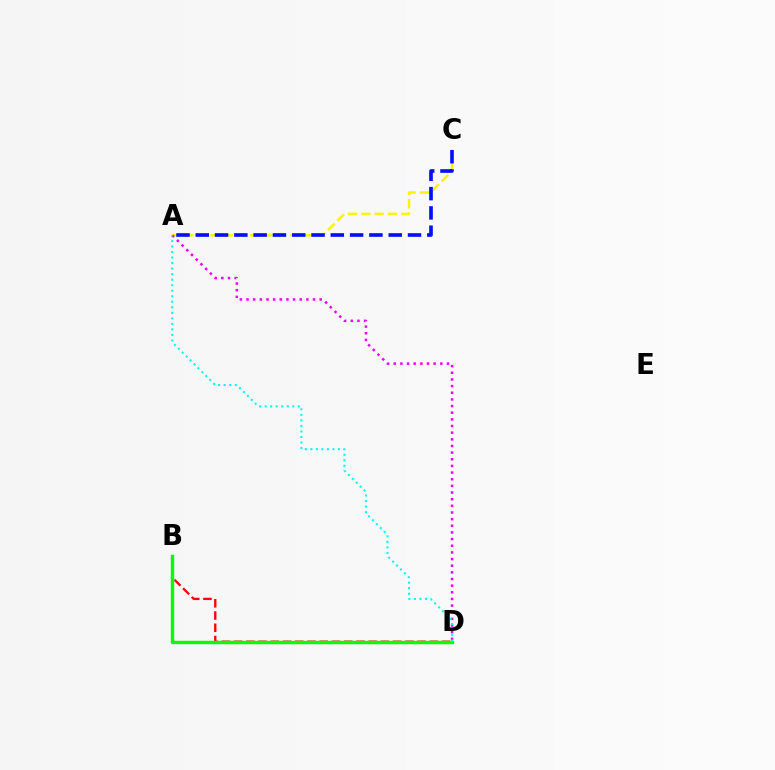{('B', 'D'): [{'color': '#ff0000', 'line_style': 'dashed', 'thickness': 1.66}, {'color': '#08ff00', 'line_style': 'solid', 'thickness': 2.48}], ('A', 'C'): [{'color': '#fcf500', 'line_style': 'dashed', 'thickness': 1.81}, {'color': '#0010ff', 'line_style': 'dashed', 'thickness': 2.62}], ('A', 'D'): [{'color': '#ee00ff', 'line_style': 'dotted', 'thickness': 1.81}, {'color': '#00fff6', 'line_style': 'dotted', 'thickness': 1.5}]}